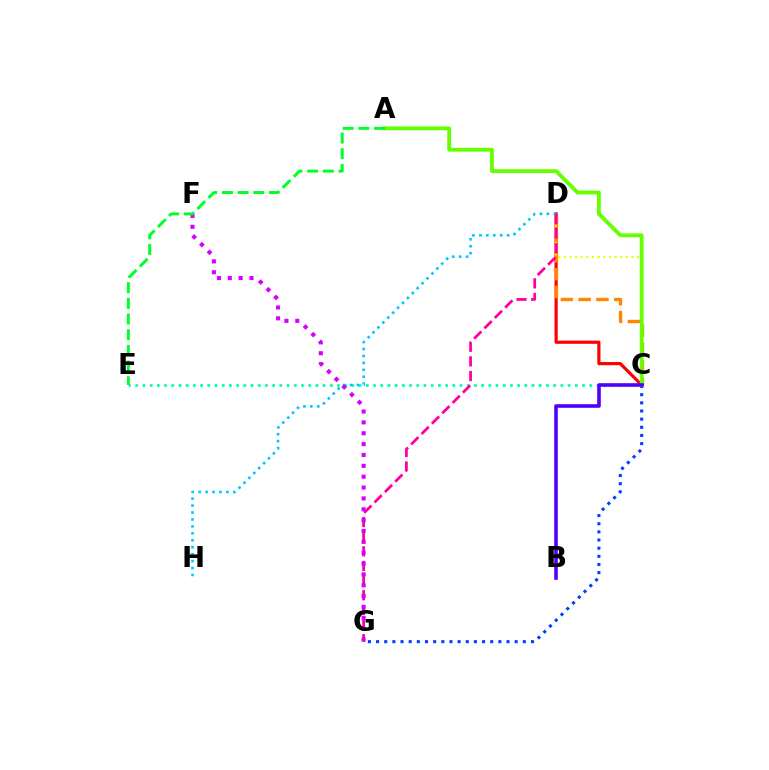{('C', 'E'): [{'color': '#00ffaf', 'line_style': 'dotted', 'thickness': 1.96}], ('C', 'D'): [{'color': '#ff0000', 'line_style': 'solid', 'thickness': 2.29}, {'color': '#ff8800', 'line_style': 'dashed', 'thickness': 2.42}, {'color': '#eeff00', 'line_style': 'dotted', 'thickness': 1.53}], ('C', 'G'): [{'color': '#003fff', 'line_style': 'dotted', 'thickness': 2.22}], ('D', 'H'): [{'color': '#00c7ff', 'line_style': 'dotted', 'thickness': 1.89}], ('D', 'G'): [{'color': '#ff00a0', 'line_style': 'dashed', 'thickness': 1.99}], ('F', 'G'): [{'color': '#d600ff', 'line_style': 'dotted', 'thickness': 2.95}], ('A', 'C'): [{'color': '#66ff00', 'line_style': 'solid', 'thickness': 2.76}], ('B', 'C'): [{'color': '#4f00ff', 'line_style': 'solid', 'thickness': 2.59}], ('A', 'E'): [{'color': '#00ff27', 'line_style': 'dashed', 'thickness': 2.13}]}